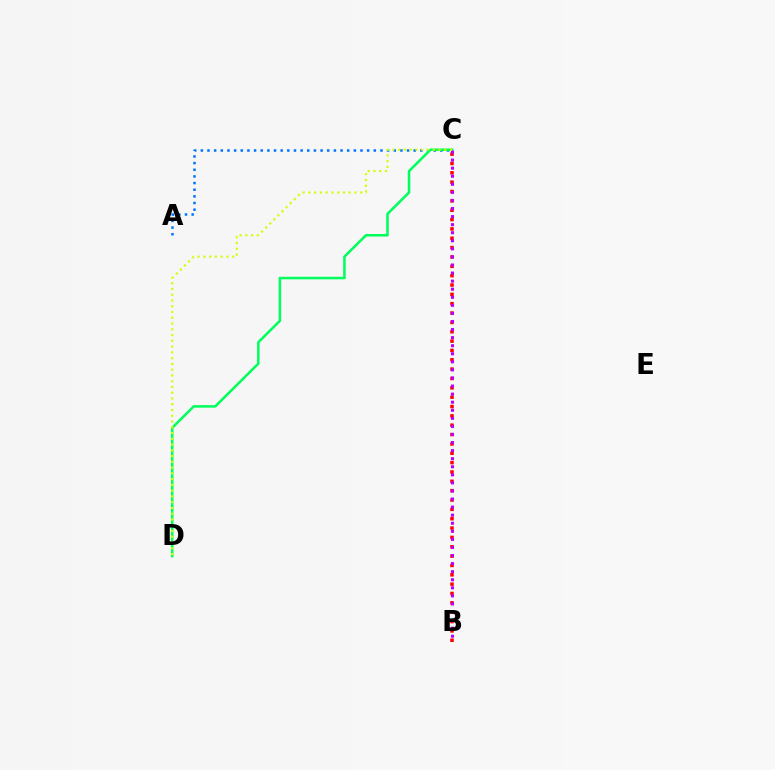{('A', 'C'): [{'color': '#0074ff', 'line_style': 'dotted', 'thickness': 1.81}], ('B', 'C'): [{'color': '#ff0000', 'line_style': 'dotted', 'thickness': 2.54}, {'color': '#b900ff', 'line_style': 'dotted', 'thickness': 2.19}], ('C', 'D'): [{'color': '#00ff5c', 'line_style': 'solid', 'thickness': 1.82}, {'color': '#d1ff00', 'line_style': 'dotted', 'thickness': 1.57}]}